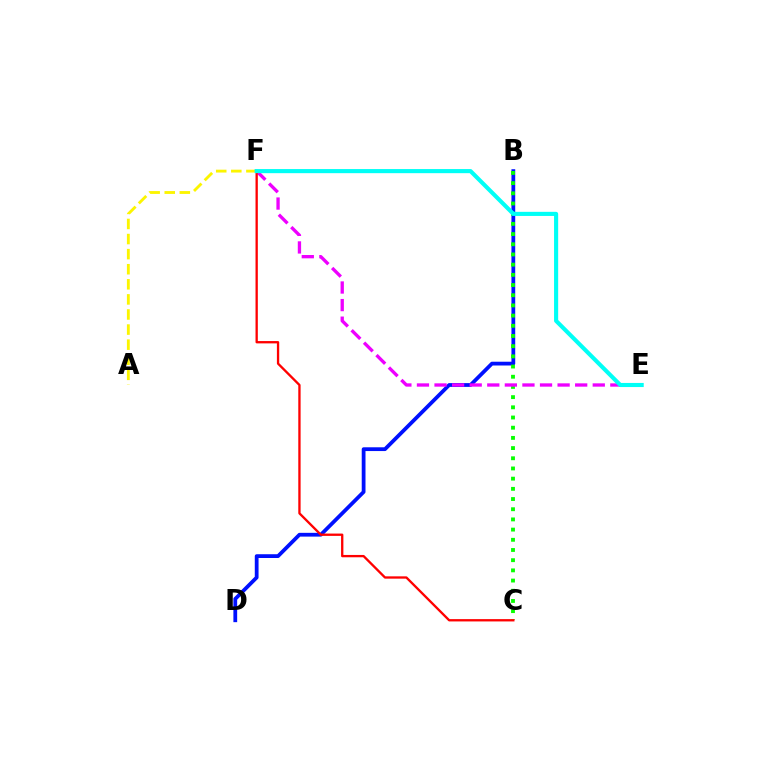{('B', 'D'): [{'color': '#0010ff', 'line_style': 'solid', 'thickness': 2.72}], ('B', 'C'): [{'color': '#08ff00', 'line_style': 'dotted', 'thickness': 2.77}], ('A', 'F'): [{'color': '#fcf500', 'line_style': 'dashed', 'thickness': 2.05}], ('E', 'F'): [{'color': '#ee00ff', 'line_style': 'dashed', 'thickness': 2.39}, {'color': '#00fff6', 'line_style': 'solid', 'thickness': 2.96}], ('C', 'F'): [{'color': '#ff0000', 'line_style': 'solid', 'thickness': 1.67}]}